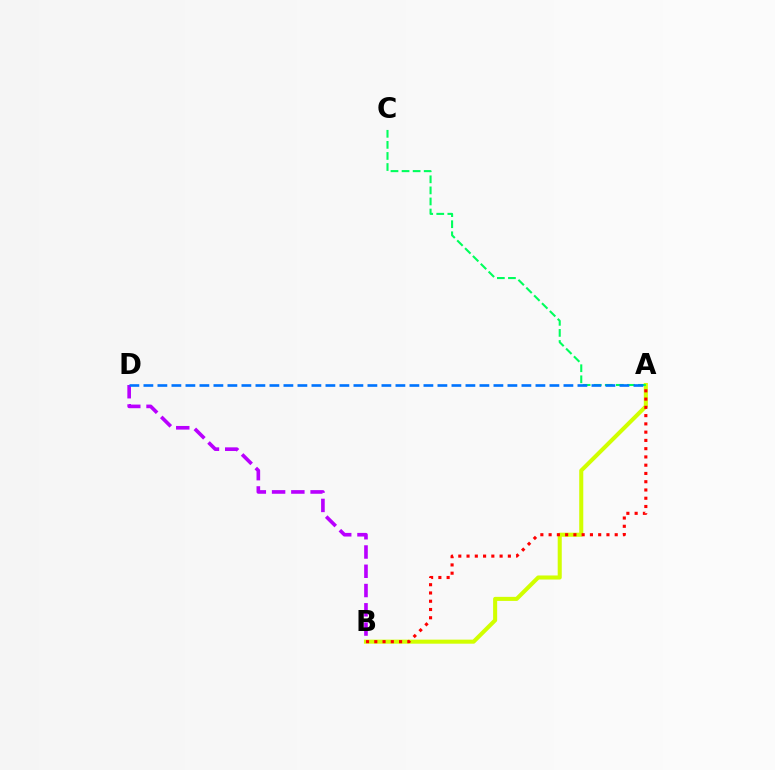{('A', 'B'): [{'color': '#d1ff00', 'line_style': 'solid', 'thickness': 2.92}, {'color': '#ff0000', 'line_style': 'dotted', 'thickness': 2.24}], ('A', 'C'): [{'color': '#00ff5c', 'line_style': 'dashed', 'thickness': 1.5}], ('B', 'D'): [{'color': '#b900ff', 'line_style': 'dashed', 'thickness': 2.62}], ('A', 'D'): [{'color': '#0074ff', 'line_style': 'dashed', 'thickness': 1.9}]}